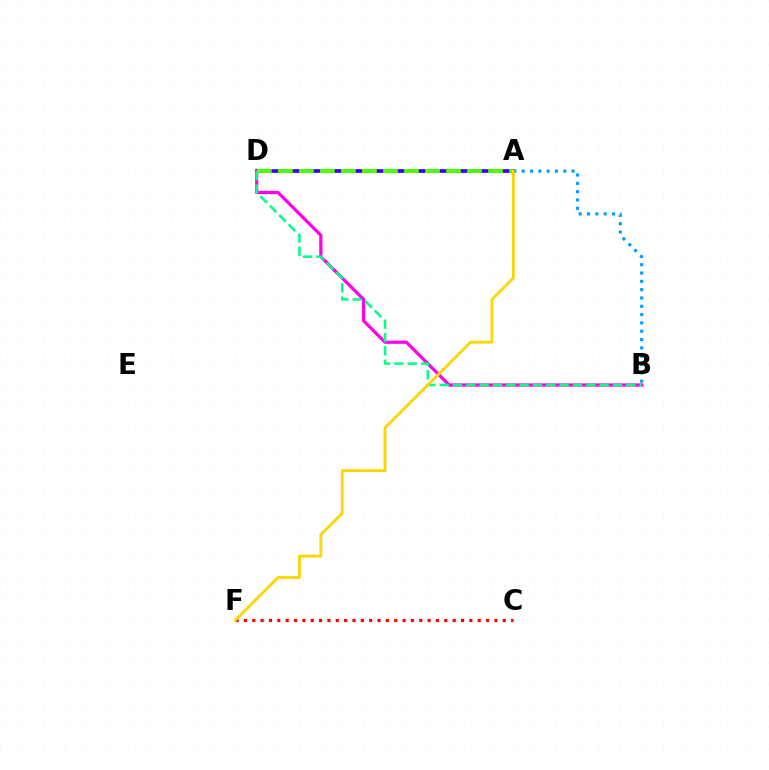{('A', 'D'): [{'color': '#3700ff', 'line_style': 'solid', 'thickness': 2.66}, {'color': '#4fff00', 'line_style': 'dashed', 'thickness': 2.86}], ('B', 'D'): [{'color': '#ff00ed', 'line_style': 'solid', 'thickness': 2.32}, {'color': '#00ff86', 'line_style': 'dashed', 'thickness': 1.81}], ('C', 'F'): [{'color': '#ff0000', 'line_style': 'dotted', 'thickness': 2.27}], ('A', 'B'): [{'color': '#009eff', 'line_style': 'dotted', 'thickness': 2.26}], ('A', 'F'): [{'color': '#ffd500', 'line_style': 'solid', 'thickness': 2.01}]}